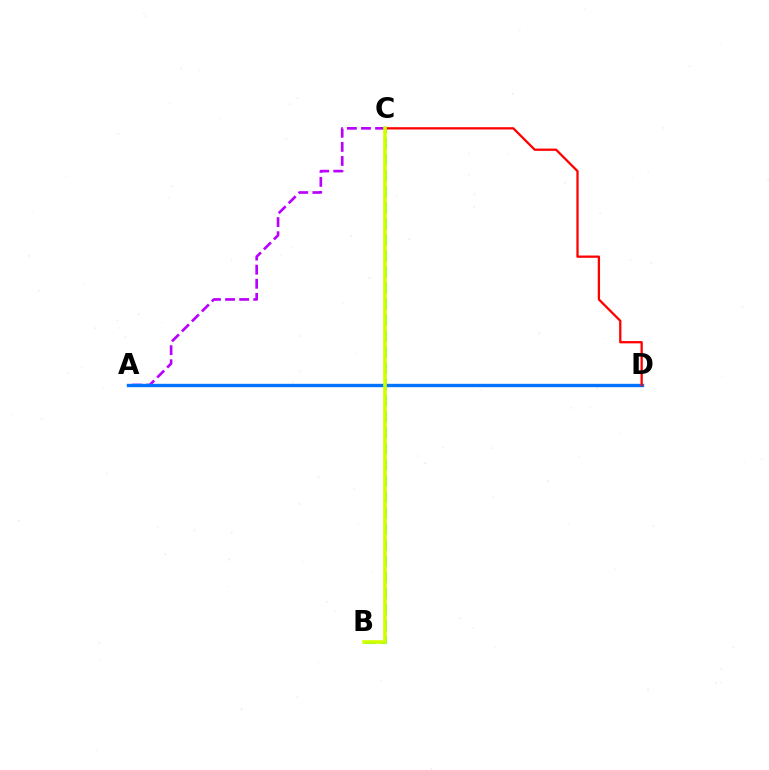{('A', 'C'): [{'color': '#b900ff', 'line_style': 'dashed', 'thickness': 1.92}], ('B', 'C'): [{'color': '#00ff5c', 'line_style': 'dashed', 'thickness': 2.18}, {'color': '#d1ff00', 'line_style': 'solid', 'thickness': 2.59}], ('A', 'D'): [{'color': '#0074ff', 'line_style': 'solid', 'thickness': 2.42}], ('C', 'D'): [{'color': '#ff0000', 'line_style': 'solid', 'thickness': 1.64}]}